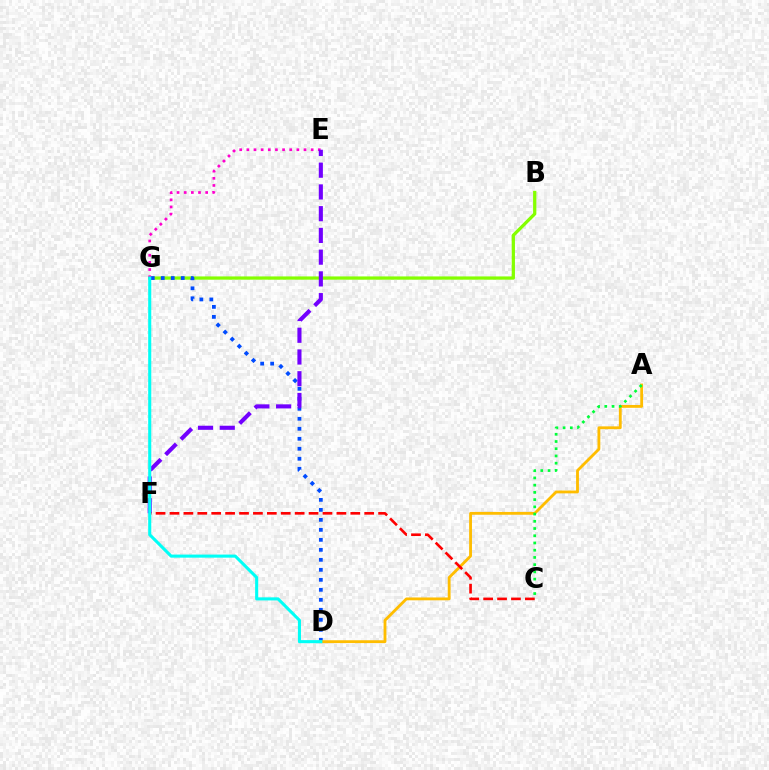{('B', 'G'): [{'color': '#84ff00', 'line_style': 'solid', 'thickness': 2.35}], ('E', 'G'): [{'color': '#ff00cf', 'line_style': 'dotted', 'thickness': 1.94}], ('D', 'G'): [{'color': '#004bff', 'line_style': 'dotted', 'thickness': 2.72}, {'color': '#00fff6', 'line_style': 'solid', 'thickness': 2.21}], ('A', 'D'): [{'color': '#ffbd00', 'line_style': 'solid', 'thickness': 2.04}], ('A', 'C'): [{'color': '#00ff39', 'line_style': 'dotted', 'thickness': 1.96}], ('E', 'F'): [{'color': '#7200ff', 'line_style': 'dashed', 'thickness': 2.95}], ('C', 'F'): [{'color': '#ff0000', 'line_style': 'dashed', 'thickness': 1.89}]}